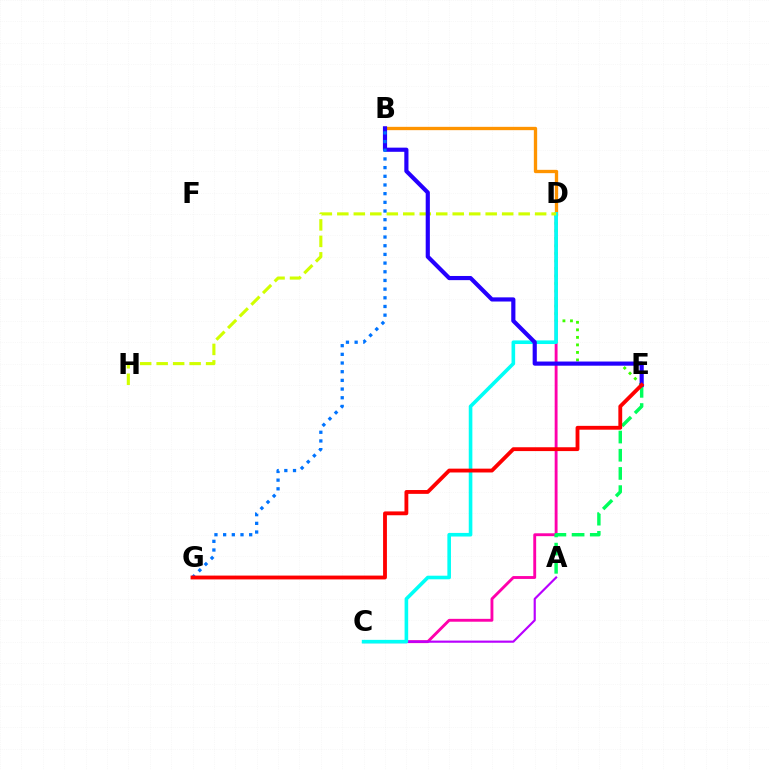{('B', 'D'): [{'color': '#ff9400', 'line_style': 'solid', 'thickness': 2.39}], ('C', 'D'): [{'color': '#ff00ac', 'line_style': 'solid', 'thickness': 2.07}, {'color': '#00fff6', 'line_style': 'solid', 'thickness': 2.59}], ('D', 'E'): [{'color': '#3dff00', 'line_style': 'dotted', 'thickness': 2.05}], ('A', 'C'): [{'color': '#b900ff', 'line_style': 'solid', 'thickness': 1.56}], ('A', 'E'): [{'color': '#00ff5c', 'line_style': 'dashed', 'thickness': 2.47}], ('D', 'H'): [{'color': '#d1ff00', 'line_style': 'dashed', 'thickness': 2.24}], ('B', 'E'): [{'color': '#2500ff', 'line_style': 'solid', 'thickness': 2.99}], ('B', 'G'): [{'color': '#0074ff', 'line_style': 'dotted', 'thickness': 2.36}], ('E', 'G'): [{'color': '#ff0000', 'line_style': 'solid', 'thickness': 2.76}]}